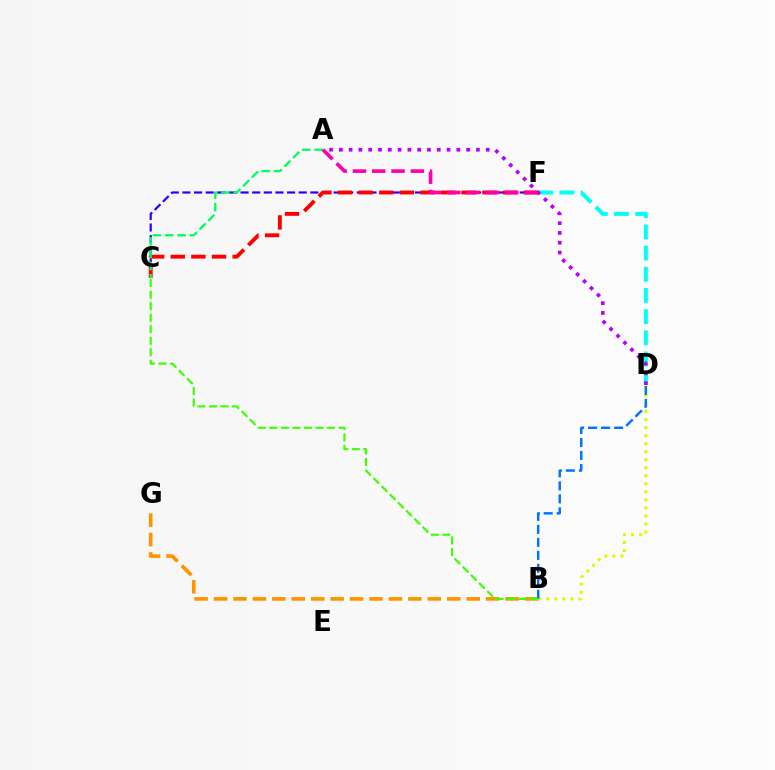{('C', 'F'): [{'color': '#2500ff', 'line_style': 'dashed', 'thickness': 1.58}, {'color': '#ff0000', 'line_style': 'dashed', 'thickness': 2.8}], ('D', 'F'): [{'color': '#00fff6', 'line_style': 'dashed', 'thickness': 2.88}], ('B', 'G'): [{'color': '#ff9400', 'line_style': 'dashed', 'thickness': 2.64}], ('B', 'D'): [{'color': '#d1ff00', 'line_style': 'dotted', 'thickness': 2.18}, {'color': '#0074ff', 'line_style': 'dashed', 'thickness': 1.77}], ('A', 'D'): [{'color': '#b900ff', 'line_style': 'dotted', 'thickness': 2.66}], ('A', 'C'): [{'color': '#00ff5c', 'line_style': 'dashed', 'thickness': 1.67}], ('A', 'F'): [{'color': '#ff00ac', 'line_style': 'dashed', 'thickness': 2.62}], ('B', 'C'): [{'color': '#3dff00', 'line_style': 'dashed', 'thickness': 1.57}]}